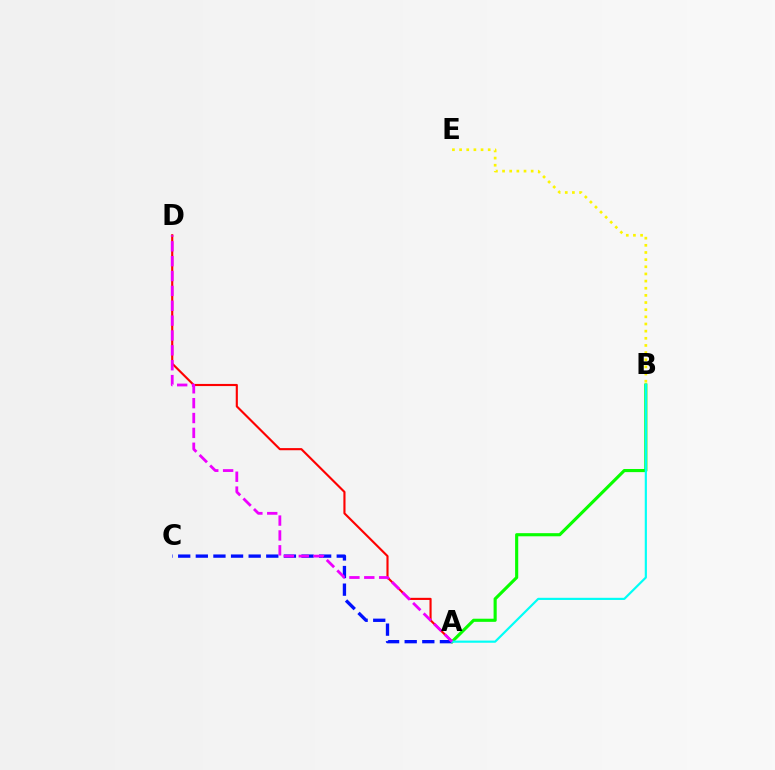{('A', 'B'): [{'color': '#08ff00', 'line_style': 'solid', 'thickness': 2.25}, {'color': '#00fff6', 'line_style': 'solid', 'thickness': 1.56}], ('A', 'D'): [{'color': '#ff0000', 'line_style': 'solid', 'thickness': 1.53}, {'color': '#ee00ff', 'line_style': 'dashed', 'thickness': 2.02}], ('B', 'E'): [{'color': '#fcf500', 'line_style': 'dotted', 'thickness': 1.94}], ('A', 'C'): [{'color': '#0010ff', 'line_style': 'dashed', 'thickness': 2.39}]}